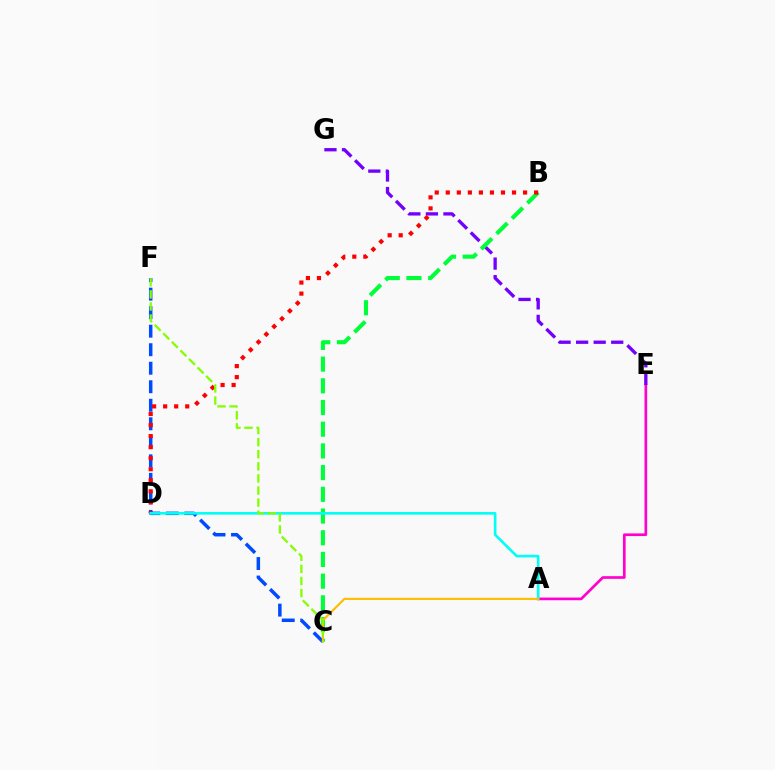{('A', 'E'): [{'color': '#ff00cf', 'line_style': 'solid', 'thickness': 1.93}], ('E', 'G'): [{'color': '#7200ff', 'line_style': 'dashed', 'thickness': 2.39}], ('B', 'C'): [{'color': '#00ff39', 'line_style': 'dashed', 'thickness': 2.95}], ('C', 'F'): [{'color': '#004bff', 'line_style': 'dashed', 'thickness': 2.52}, {'color': '#84ff00', 'line_style': 'dashed', 'thickness': 1.64}], ('B', 'D'): [{'color': '#ff0000', 'line_style': 'dotted', 'thickness': 3.0}], ('A', 'D'): [{'color': '#00fff6', 'line_style': 'solid', 'thickness': 1.88}], ('A', 'C'): [{'color': '#ffbd00', 'line_style': 'solid', 'thickness': 1.54}]}